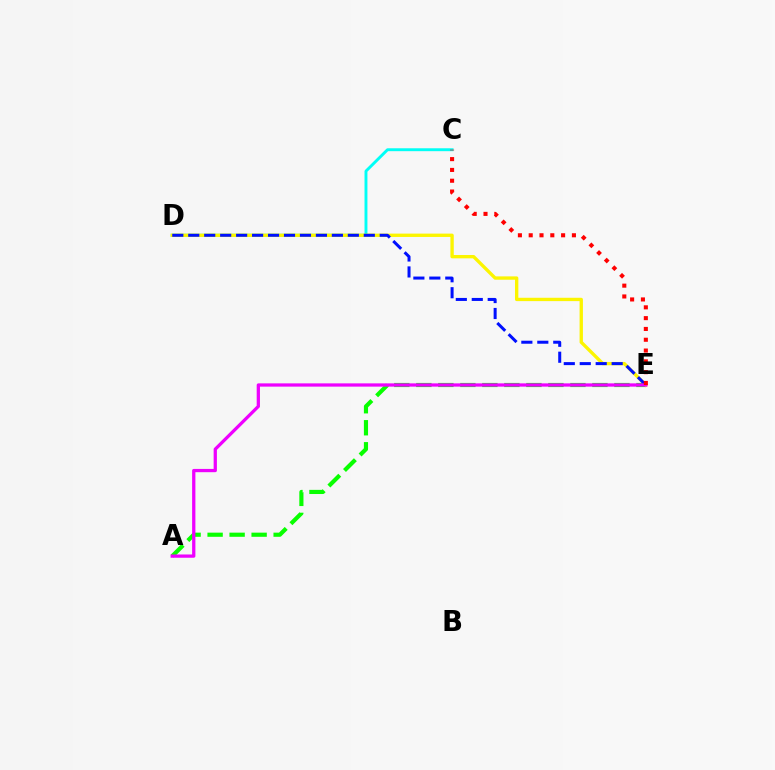{('A', 'E'): [{'color': '#08ff00', 'line_style': 'dashed', 'thickness': 2.99}, {'color': '#ee00ff', 'line_style': 'solid', 'thickness': 2.35}], ('C', 'D'): [{'color': '#00fff6', 'line_style': 'solid', 'thickness': 2.09}], ('D', 'E'): [{'color': '#fcf500', 'line_style': 'solid', 'thickness': 2.41}, {'color': '#0010ff', 'line_style': 'dashed', 'thickness': 2.17}], ('C', 'E'): [{'color': '#ff0000', 'line_style': 'dotted', 'thickness': 2.94}]}